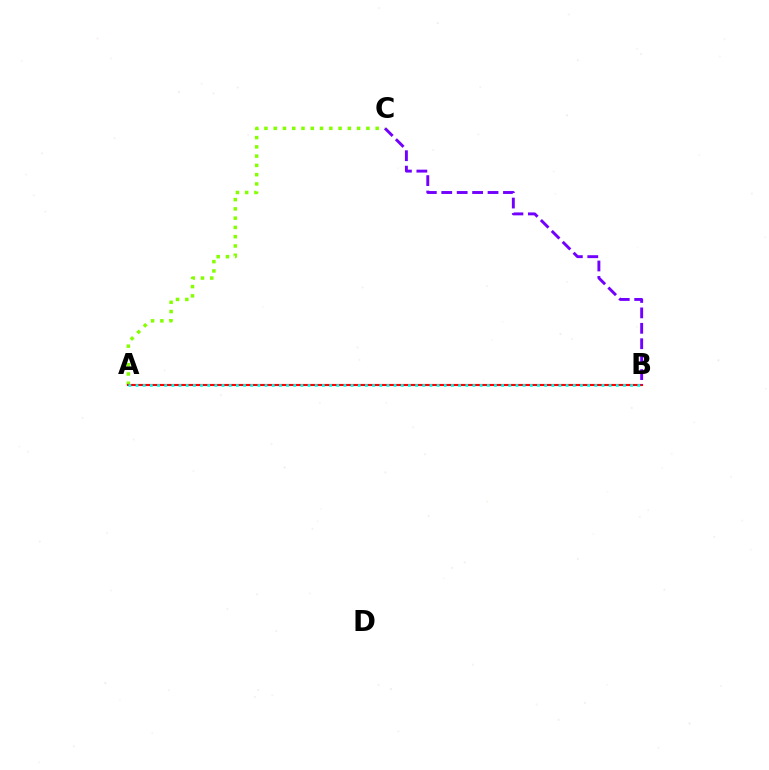{('A', 'C'): [{'color': '#84ff00', 'line_style': 'dotted', 'thickness': 2.52}], ('A', 'B'): [{'color': '#ff0000', 'line_style': 'solid', 'thickness': 1.53}, {'color': '#00fff6', 'line_style': 'dotted', 'thickness': 1.95}], ('B', 'C'): [{'color': '#7200ff', 'line_style': 'dashed', 'thickness': 2.1}]}